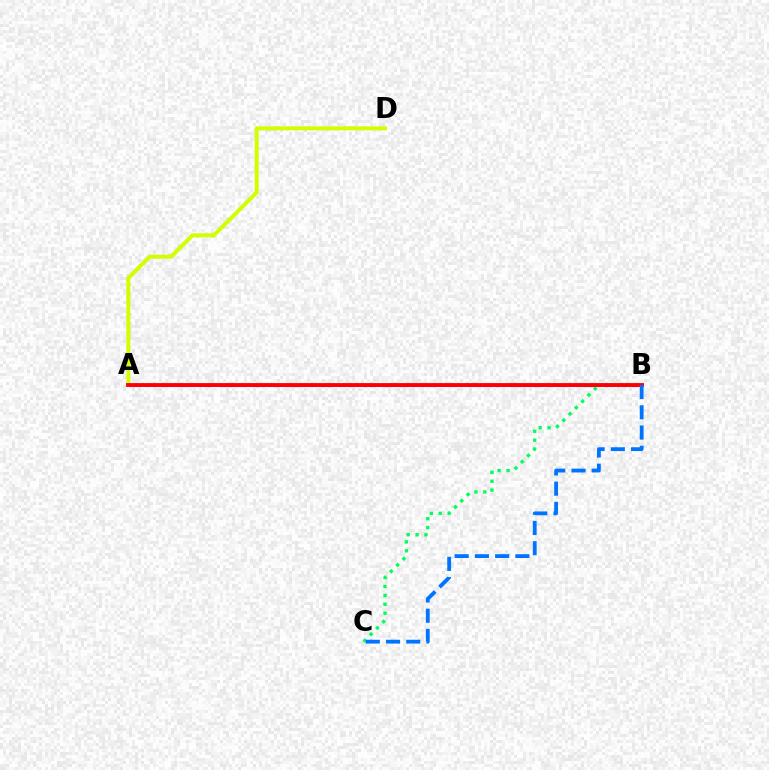{('A', 'B'): [{'color': '#b900ff', 'line_style': 'solid', 'thickness': 2.1}, {'color': '#ff0000', 'line_style': 'solid', 'thickness': 2.75}], ('B', 'C'): [{'color': '#00ff5c', 'line_style': 'dotted', 'thickness': 2.42}, {'color': '#0074ff', 'line_style': 'dashed', 'thickness': 2.75}], ('A', 'D'): [{'color': '#d1ff00', 'line_style': 'solid', 'thickness': 2.87}]}